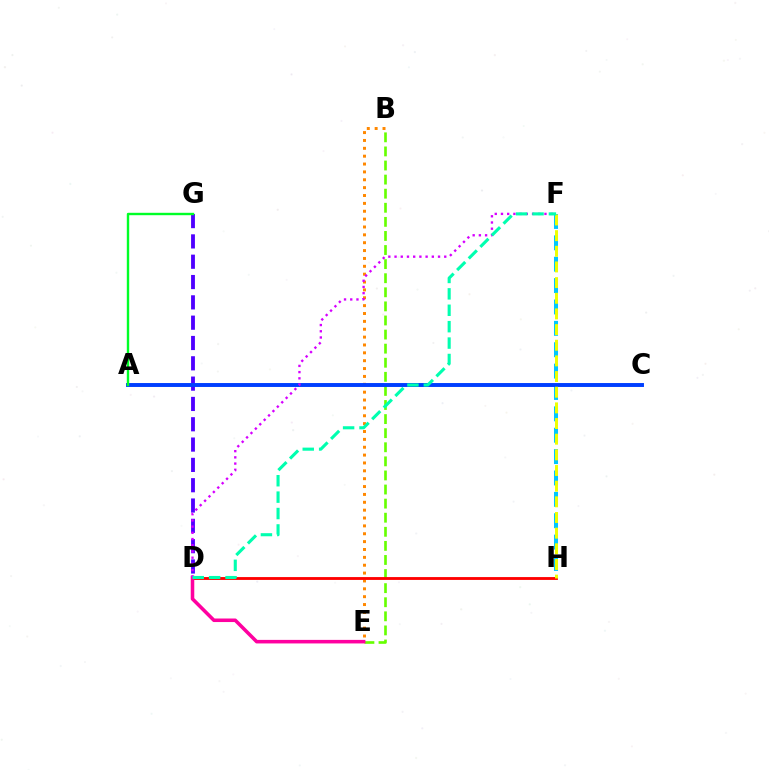{('F', 'H'): [{'color': '#00c7ff', 'line_style': 'dashed', 'thickness': 2.9}, {'color': '#eeff00', 'line_style': 'dashed', 'thickness': 2.13}], ('B', 'E'): [{'color': '#66ff00', 'line_style': 'dashed', 'thickness': 1.91}, {'color': '#ff8800', 'line_style': 'dotted', 'thickness': 2.14}], ('D', 'H'): [{'color': '#ff0000', 'line_style': 'solid', 'thickness': 2.05}], ('D', 'G'): [{'color': '#4f00ff', 'line_style': 'dashed', 'thickness': 2.76}], ('A', 'C'): [{'color': '#003fff', 'line_style': 'solid', 'thickness': 2.82}], ('D', 'E'): [{'color': '#ff00a0', 'line_style': 'solid', 'thickness': 2.56}], ('D', 'F'): [{'color': '#d600ff', 'line_style': 'dotted', 'thickness': 1.69}, {'color': '#00ffaf', 'line_style': 'dashed', 'thickness': 2.23}], ('A', 'G'): [{'color': '#00ff27', 'line_style': 'solid', 'thickness': 1.73}]}